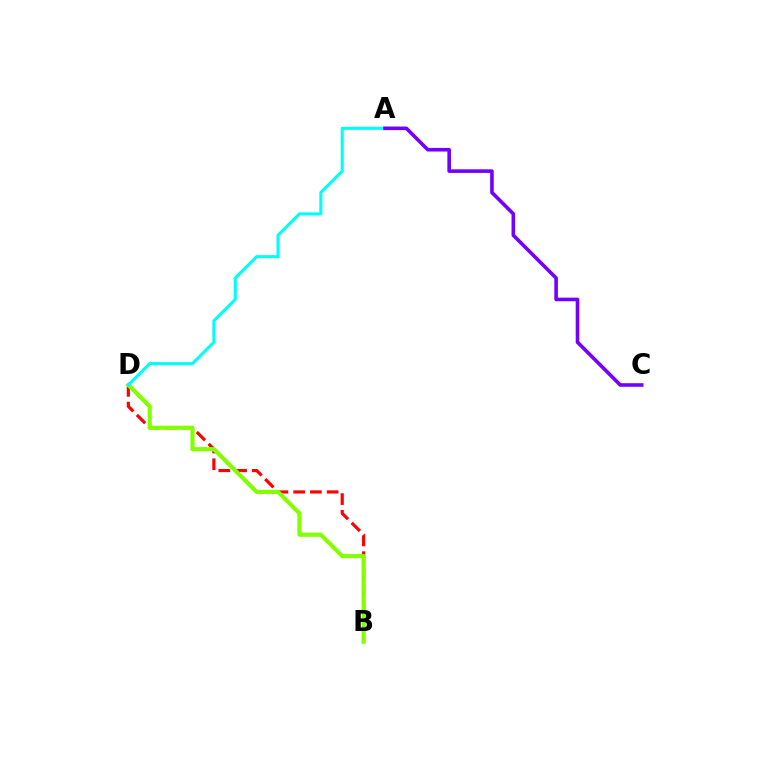{('B', 'D'): [{'color': '#ff0000', 'line_style': 'dashed', 'thickness': 2.27}, {'color': '#84ff00', 'line_style': 'solid', 'thickness': 2.99}], ('A', 'D'): [{'color': '#00fff6', 'line_style': 'solid', 'thickness': 2.23}], ('A', 'C'): [{'color': '#7200ff', 'line_style': 'solid', 'thickness': 2.59}]}